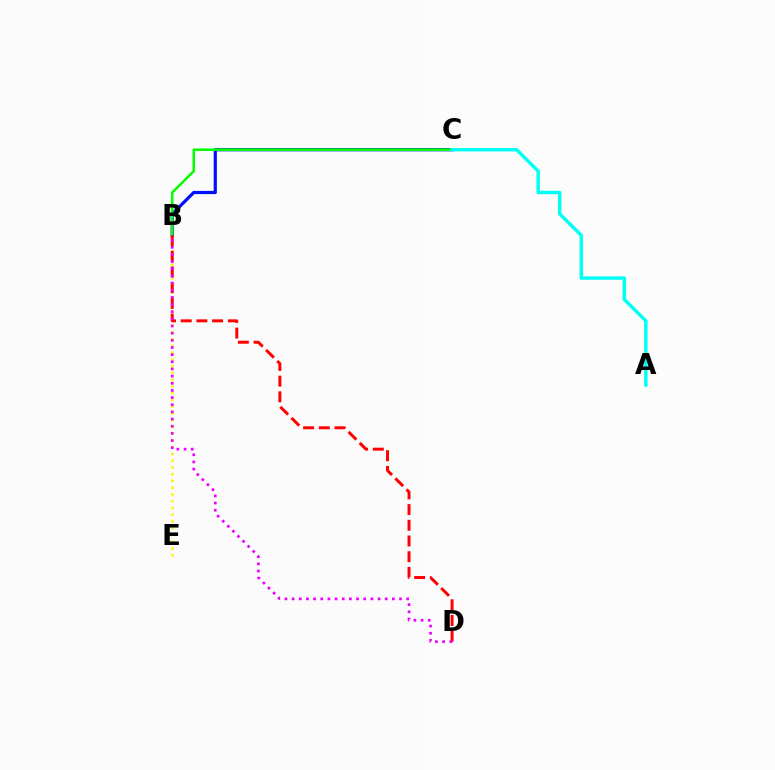{('B', 'C'): [{'color': '#0010ff', 'line_style': 'solid', 'thickness': 2.3}, {'color': '#08ff00', 'line_style': 'solid', 'thickness': 1.83}], ('B', 'E'): [{'color': '#fcf500', 'line_style': 'dotted', 'thickness': 1.83}], ('A', 'C'): [{'color': '#00fff6', 'line_style': 'solid', 'thickness': 2.47}], ('B', 'D'): [{'color': '#ff0000', 'line_style': 'dashed', 'thickness': 2.13}, {'color': '#ee00ff', 'line_style': 'dotted', 'thickness': 1.94}]}